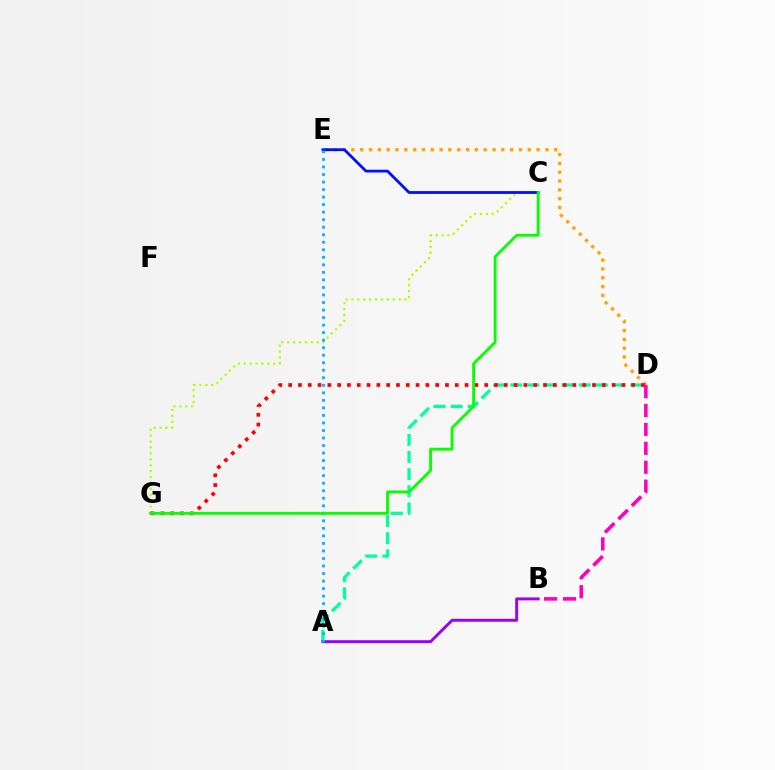{('A', 'D'): [{'color': '#00ff9d', 'line_style': 'dashed', 'thickness': 2.33}], ('C', 'G'): [{'color': '#b3ff00', 'line_style': 'dotted', 'thickness': 1.6}, {'color': '#08ff00', 'line_style': 'solid', 'thickness': 2.05}], ('A', 'B'): [{'color': '#9b00ff', 'line_style': 'solid', 'thickness': 2.11}], ('D', 'E'): [{'color': '#ffa500', 'line_style': 'dotted', 'thickness': 2.4}], ('C', 'E'): [{'color': '#0010ff', 'line_style': 'solid', 'thickness': 2.01}], ('D', 'G'): [{'color': '#ff0000', 'line_style': 'dotted', 'thickness': 2.66}], ('A', 'E'): [{'color': '#00b5ff', 'line_style': 'dotted', 'thickness': 2.05}], ('B', 'D'): [{'color': '#ff00bd', 'line_style': 'dashed', 'thickness': 2.57}]}